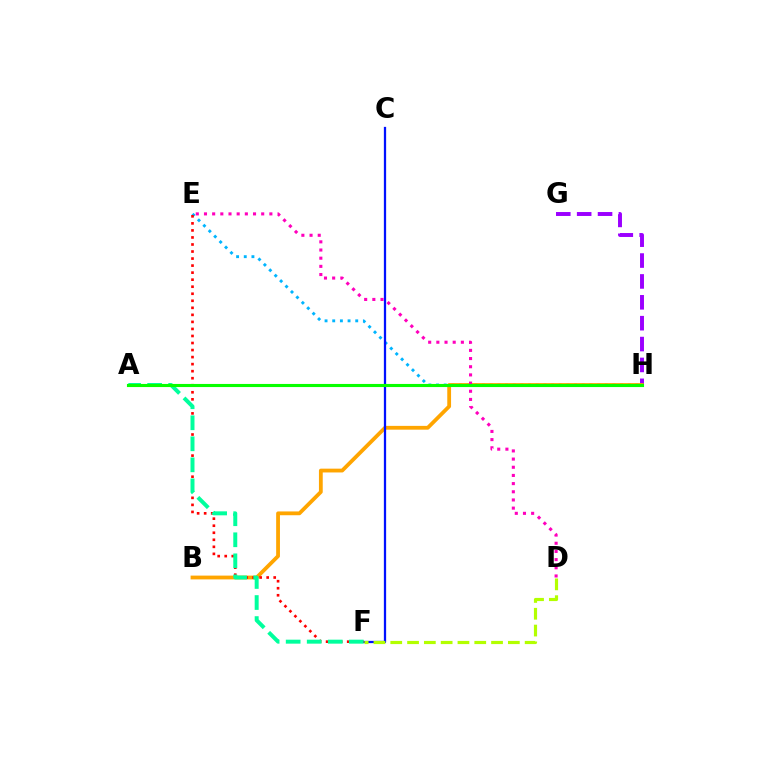{('G', 'H'): [{'color': '#9b00ff', 'line_style': 'dashed', 'thickness': 2.84}], ('E', 'H'): [{'color': '#00b5ff', 'line_style': 'dotted', 'thickness': 2.08}], ('B', 'H'): [{'color': '#ffa500', 'line_style': 'solid', 'thickness': 2.73}], ('C', 'F'): [{'color': '#0010ff', 'line_style': 'solid', 'thickness': 1.63}], ('D', 'E'): [{'color': '#ff00bd', 'line_style': 'dotted', 'thickness': 2.22}], ('E', 'F'): [{'color': '#ff0000', 'line_style': 'dotted', 'thickness': 1.91}], ('A', 'F'): [{'color': '#00ff9d', 'line_style': 'dashed', 'thickness': 2.86}], ('A', 'H'): [{'color': '#08ff00', 'line_style': 'solid', 'thickness': 2.24}], ('D', 'F'): [{'color': '#b3ff00', 'line_style': 'dashed', 'thickness': 2.28}]}